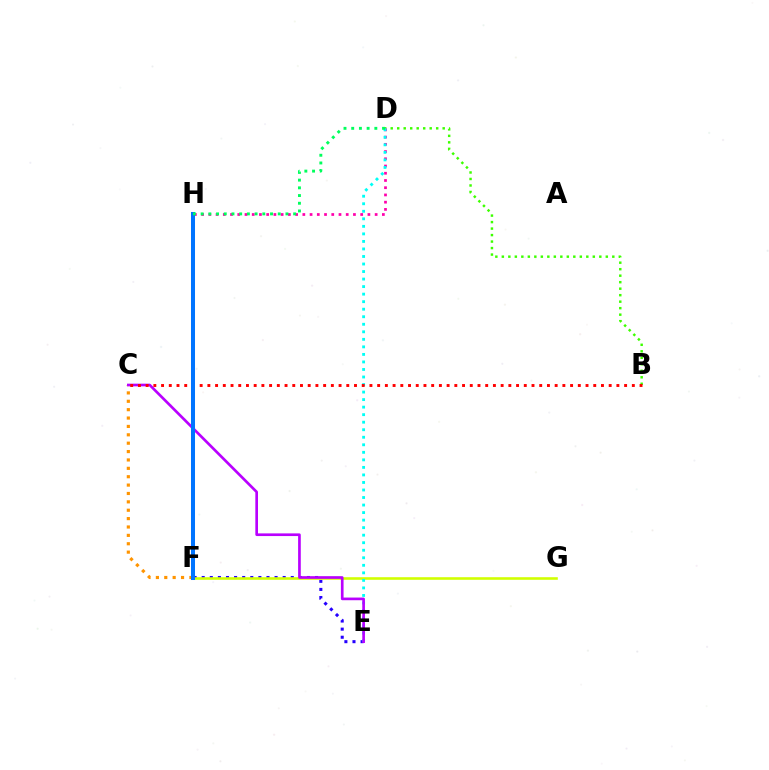{('B', 'D'): [{'color': '#3dff00', 'line_style': 'dotted', 'thickness': 1.77}], ('E', 'F'): [{'color': '#2500ff', 'line_style': 'dotted', 'thickness': 2.2}], ('D', 'H'): [{'color': '#ff00ac', 'line_style': 'dotted', 'thickness': 1.96}, {'color': '#00ff5c', 'line_style': 'dotted', 'thickness': 2.09}], ('F', 'G'): [{'color': '#d1ff00', 'line_style': 'solid', 'thickness': 1.87}], ('D', 'E'): [{'color': '#00fff6', 'line_style': 'dotted', 'thickness': 2.05}], ('C', 'F'): [{'color': '#ff9400', 'line_style': 'dotted', 'thickness': 2.28}], ('C', 'E'): [{'color': '#b900ff', 'line_style': 'solid', 'thickness': 1.92}], ('B', 'C'): [{'color': '#ff0000', 'line_style': 'dotted', 'thickness': 2.1}], ('F', 'H'): [{'color': '#0074ff', 'line_style': 'solid', 'thickness': 2.89}]}